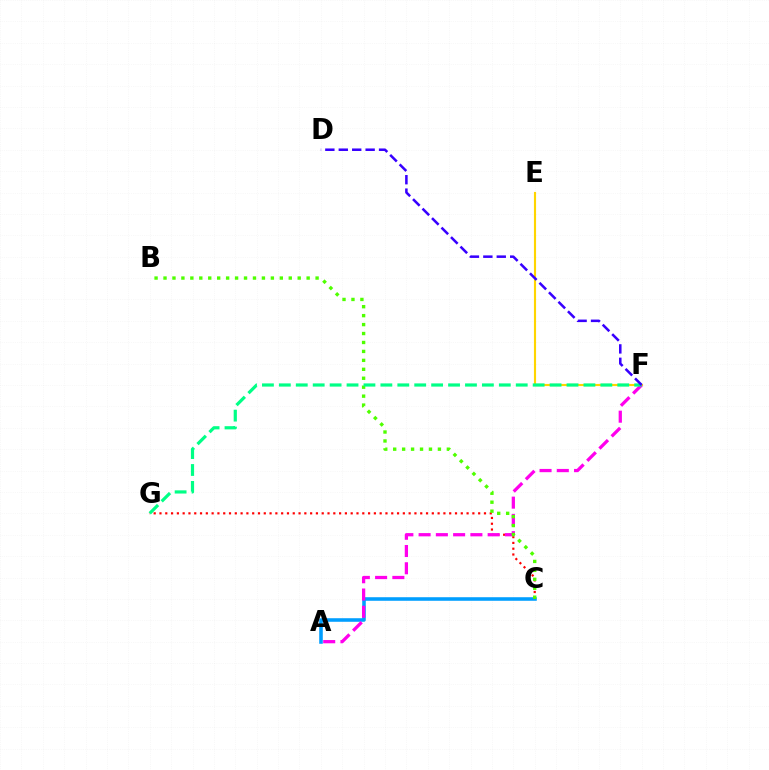{('A', 'C'): [{'color': '#009eff', 'line_style': 'solid', 'thickness': 2.57}], ('E', 'F'): [{'color': '#ffd500', 'line_style': 'solid', 'thickness': 1.54}], ('C', 'G'): [{'color': '#ff0000', 'line_style': 'dotted', 'thickness': 1.57}], ('A', 'F'): [{'color': '#ff00ed', 'line_style': 'dashed', 'thickness': 2.34}], ('B', 'C'): [{'color': '#4fff00', 'line_style': 'dotted', 'thickness': 2.43}], ('F', 'G'): [{'color': '#00ff86', 'line_style': 'dashed', 'thickness': 2.3}], ('D', 'F'): [{'color': '#3700ff', 'line_style': 'dashed', 'thickness': 1.82}]}